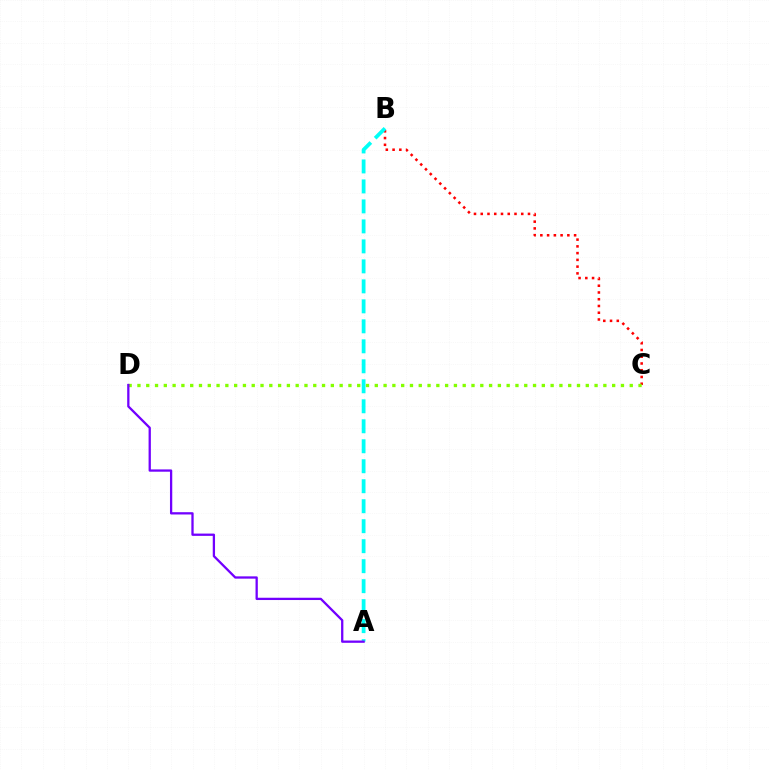{('B', 'C'): [{'color': '#ff0000', 'line_style': 'dotted', 'thickness': 1.83}], ('C', 'D'): [{'color': '#84ff00', 'line_style': 'dotted', 'thickness': 2.39}], ('A', 'B'): [{'color': '#00fff6', 'line_style': 'dashed', 'thickness': 2.72}], ('A', 'D'): [{'color': '#7200ff', 'line_style': 'solid', 'thickness': 1.65}]}